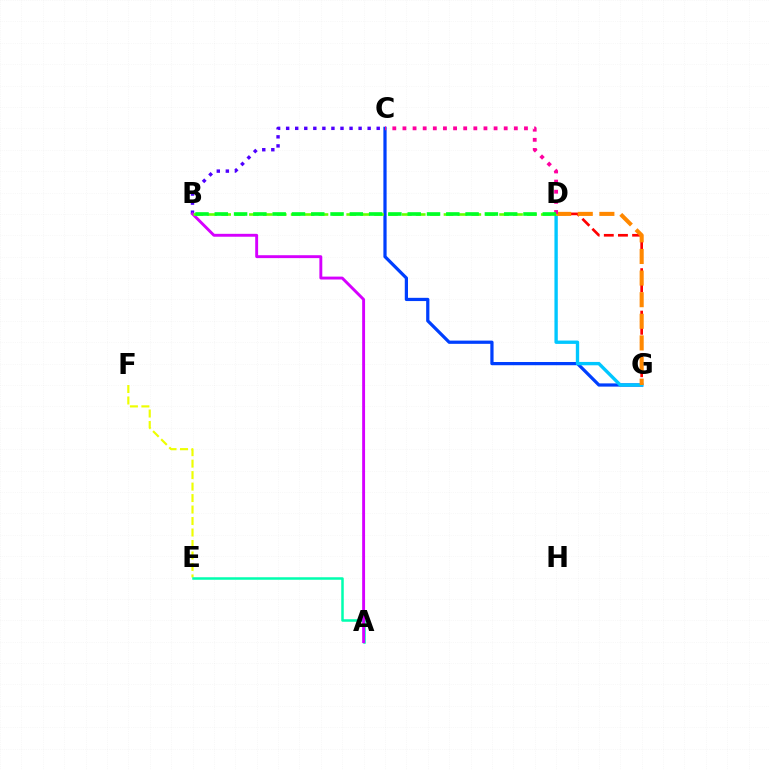{('D', 'G'): [{'color': '#ff0000', 'line_style': 'dashed', 'thickness': 1.92}, {'color': '#00c7ff', 'line_style': 'solid', 'thickness': 2.42}, {'color': '#ff8800', 'line_style': 'dashed', 'thickness': 2.94}], ('B', 'C'): [{'color': '#4f00ff', 'line_style': 'dotted', 'thickness': 2.46}], ('C', 'G'): [{'color': '#003fff', 'line_style': 'solid', 'thickness': 2.33}], ('E', 'F'): [{'color': '#eeff00', 'line_style': 'dashed', 'thickness': 1.56}], ('A', 'E'): [{'color': '#00ffaf', 'line_style': 'solid', 'thickness': 1.81}], ('A', 'B'): [{'color': '#d600ff', 'line_style': 'solid', 'thickness': 2.09}], ('B', 'D'): [{'color': '#66ff00', 'line_style': 'dashed', 'thickness': 1.89}, {'color': '#00ff27', 'line_style': 'dashed', 'thickness': 2.62}], ('C', 'D'): [{'color': '#ff00a0', 'line_style': 'dotted', 'thickness': 2.75}]}